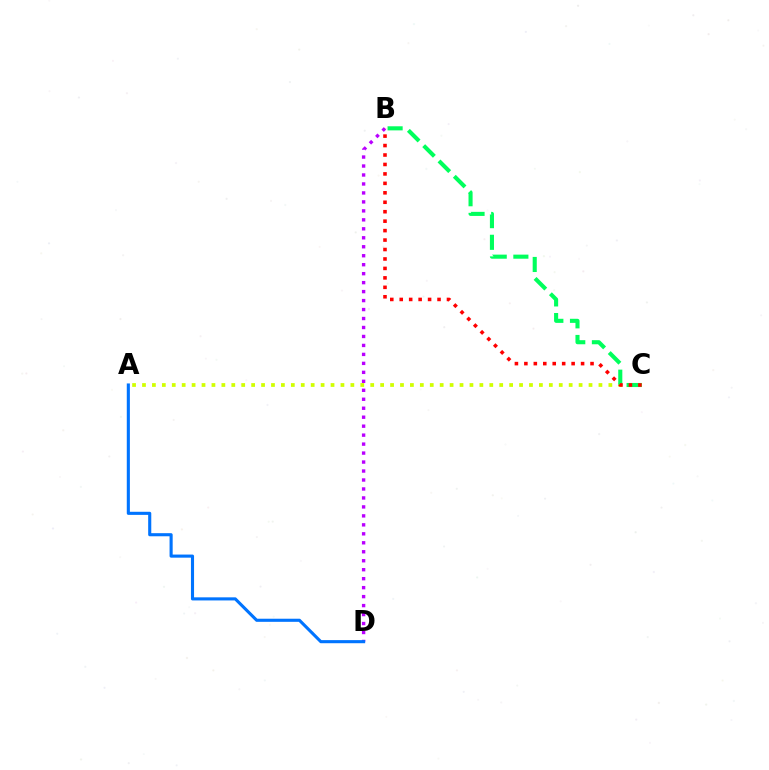{('A', 'C'): [{'color': '#d1ff00', 'line_style': 'dotted', 'thickness': 2.7}], ('B', 'C'): [{'color': '#00ff5c', 'line_style': 'dashed', 'thickness': 2.94}, {'color': '#ff0000', 'line_style': 'dotted', 'thickness': 2.57}], ('B', 'D'): [{'color': '#b900ff', 'line_style': 'dotted', 'thickness': 2.44}], ('A', 'D'): [{'color': '#0074ff', 'line_style': 'solid', 'thickness': 2.23}]}